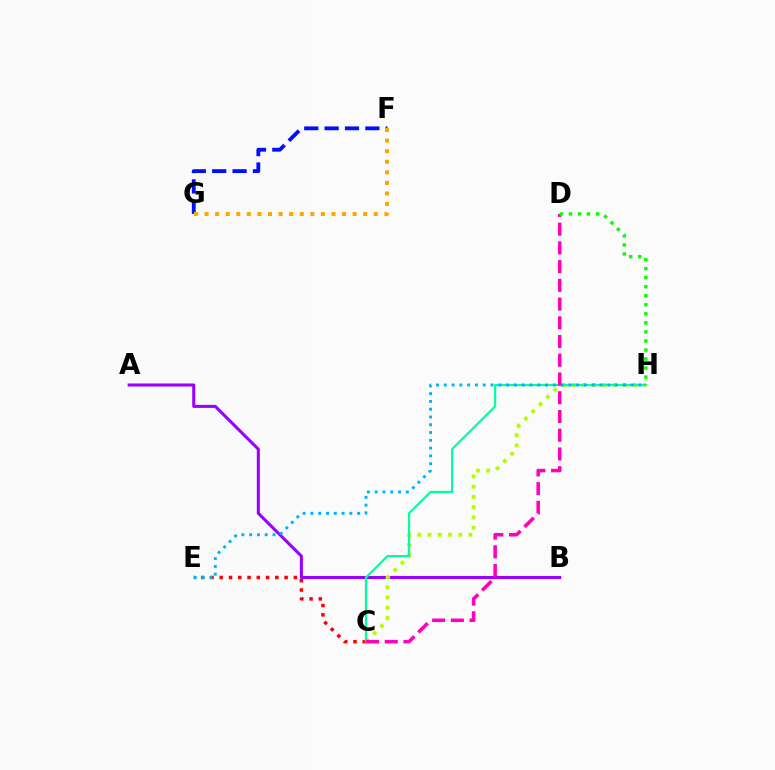{('A', 'B'): [{'color': '#9b00ff', 'line_style': 'solid', 'thickness': 2.21}], ('C', 'E'): [{'color': '#ff0000', 'line_style': 'dotted', 'thickness': 2.52}], ('C', 'H'): [{'color': '#b3ff00', 'line_style': 'dotted', 'thickness': 2.78}, {'color': '#00ff9d', 'line_style': 'solid', 'thickness': 1.59}], ('E', 'H'): [{'color': '#00b5ff', 'line_style': 'dotted', 'thickness': 2.12}], ('F', 'G'): [{'color': '#0010ff', 'line_style': 'dashed', 'thickness': 2.77}, {'color': '#ffa500', 'line_style': 'dotted', 'thickness': 2.87}], ('C', 'D'): [{'color': '#ff00bd', 'line_style': 'dashed', 'thickness': 2.55}], ('D', 'H'): [{'color': '#08ff00', 'line_style': 'dotted', 'thickness': 2.46}]}